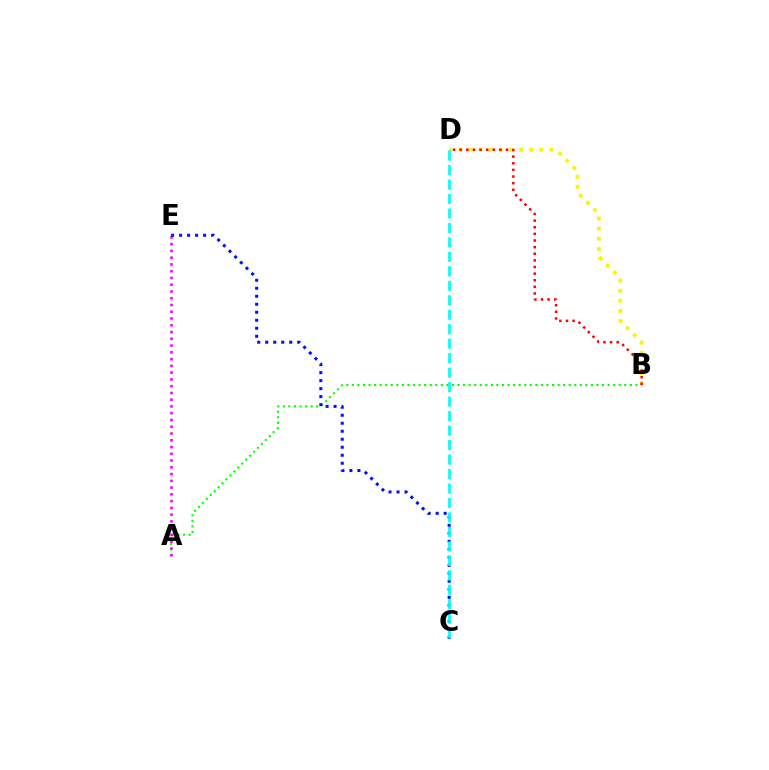{('A', 'B'): [{'color': '#08ff00', 'line_style': 'dotted', 'thickness': 1.51}], ('A', 'E'): [{'color': '#ee00ff', 'line_style': 'dotted', 'thickness': 1.84}], ('B', 'D'): [{'color': '#fcf500', 'line_style': 'dotted', 'thickness': 2.75}, {'color': '#ff0000', 'line_style': 'dotted', 'thickness': 1.8}], ('C', 'E'): [{'color': '#0010ff', 'line_style': 'dotted', 'thickness': 2.17}], ('C', 'D'): [{'color': '#00fff6', 'line_style': 'dashed', 'thickness': 1.97}]}